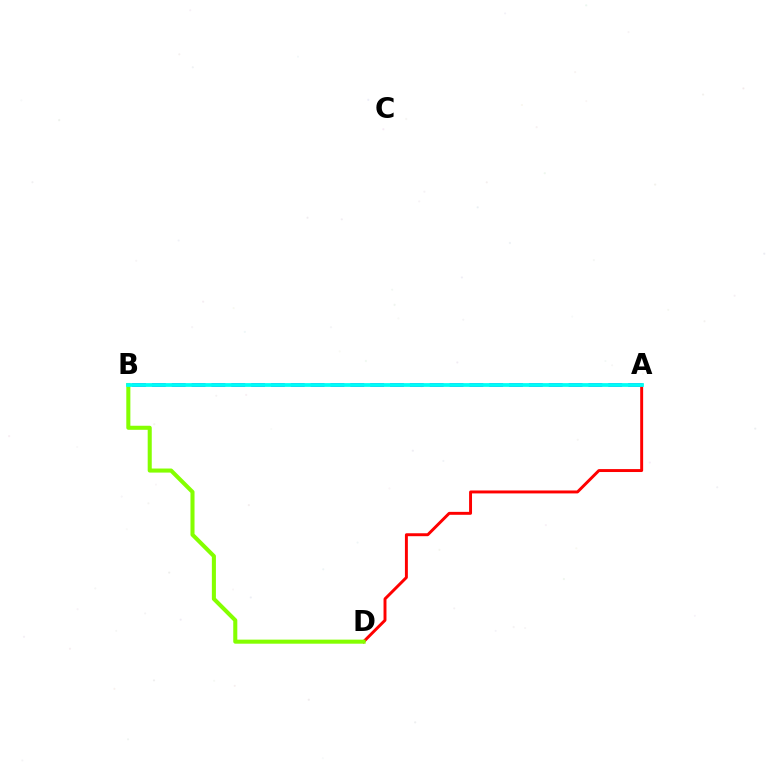{('A', 'B'): [{'color': '#7200ff', 'line_style': 'dashed', 'thickness': 2.7}, {'color': '#00fff6', 'line_style': 'solid', 'thickness': 2.71}], ('A', 'D'): [{'color': '#ff0000', 'line_style': 'solid', 'thickness': 2.11}], ('B', 'D'): [{'color': '#84ff00', 'line_style': 'solid', 'thickness': 2.92}]}